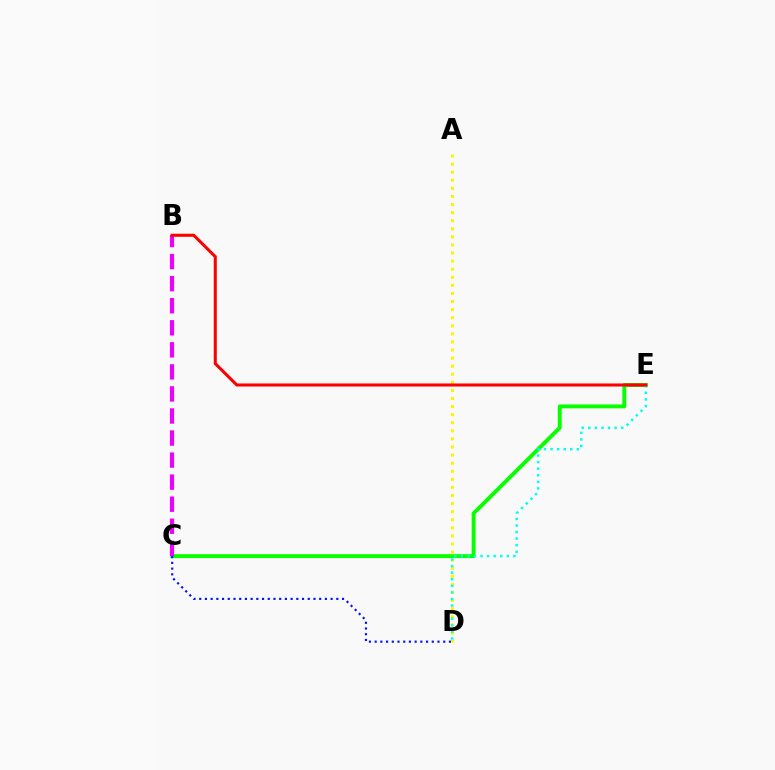{('A', 'D'): [{'color': '#fcf500', 'line_style': 'dotted', 'thickness': 2.2}], ('C', 'E'): [{'color': '#08ff00', 'line_style': 'solid', 'thickness': 2.81}], ('D', 'E'): [{'color': '#00fff6', 'line_style': 'dotted', 'thickness': 1.79}], ('B', 'C'): [{'color': '#ee00ff', 'line_style': 'dashed', 'thickness': 3.0}], ('C', 'D'): [{'color': '#0010ff', 'line_style': 'dotted', 'thickness': 1.55}], ('B', 'E'): [{'color': '#ff0000', 'line_style': 'solid', 'thickness': 2.21}]}